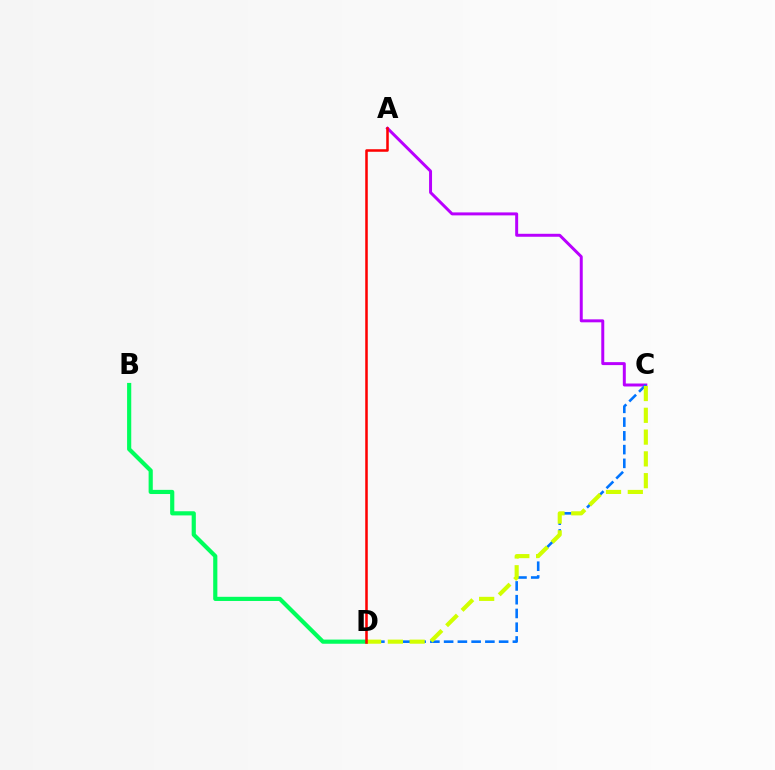{('A', 'C'): [{'color': '#b900ff', 'line_style': 'solid', 'thickness': 2.14}], ('C', 'D'): [{'color': '#0074ff', 'line_style': 'dashed', 'thickness': 1.87}, {'color': '#d1ff00', 'line_style': 'dashed', 'thickness': 2.96}], ('B', 'D'): [{'color': '#00ff5c', 'line_style': 'solid', 'thickness': 3.0}], ('A', 'D'): [{'color': '#ff0000', 'line_style': 'solid', 'thickness': 1.83}]}